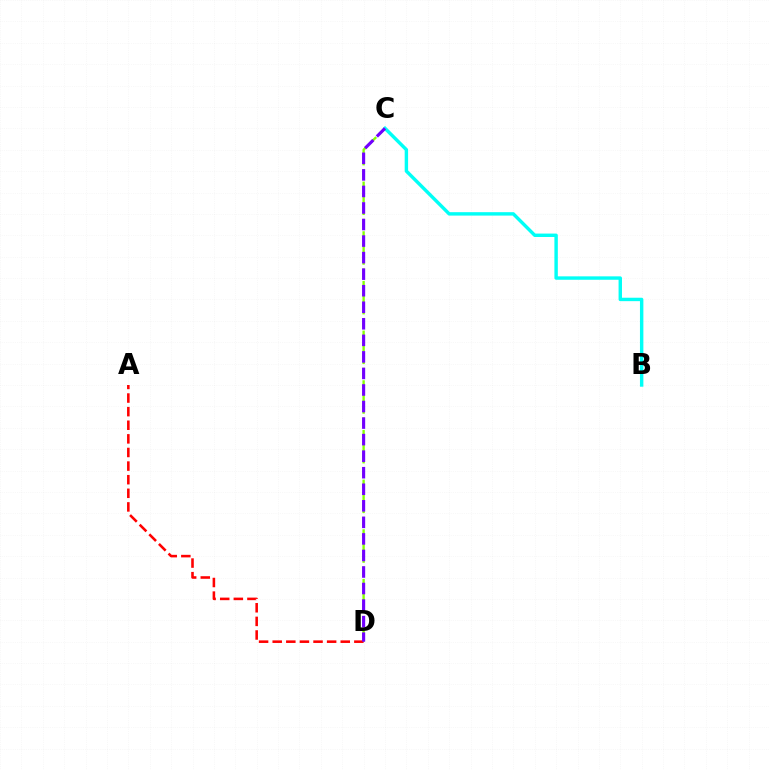{('C', 'D'): [{'color': '#84ff00', 'line_style': 'dashed', 'thickness': 1.69}, {'color': '#7200ff', 'line_style': 'dashed', 'thickness': 2.25}], ('A', 'D'): [{'color': '#ff0000', 'line_style': 'dashed', 'thickness': 1.85}], ('B', 'C'): [{'color': '#00fff6', 'line_style': 'solid', 'thickness': 2.46}]}